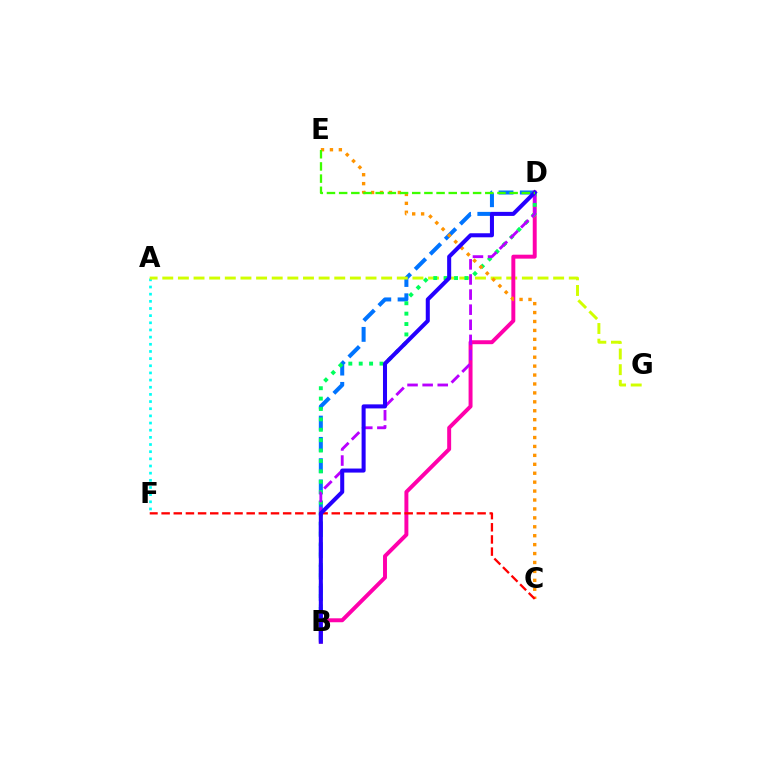{('B', 'D'): [{'color': '#0074ff', 'line_style': 'dashed', 'thickness': 2.89}, {'color': '#ff00ac', 'line_style': 'solid', 'thickness': 2.84}, {'color': '#00ff5c', 'line_style': 'dotted', 'thickness': 2.82}, {'color': '#b900ff', 'line_style': 'dashed', 'thickness': 2.05}, {'color': '#2500ff', 'line_style': 'solid', 'thickness': 2.91}], ('A', 'F'): [{'color': '#00fff6', 'line_style': 'dotted', 'thickness': 1.95}], ('A', 'G'): [{'color': '#d1ff00', 'line_style': 'dashed', 'thickness': 2.12}], ('C', 'E'): [{'color': '#ff9400', 'line_style': 'dotted', 'thickness': 2.43}], ('C', 'F'): [{'color': '#ff0000', 'line_style': 'dashed', 'thickness': 1.65}], ('D', 'E'): [{'color': '#3dff00', 'line_style': 'dashed', 'thickness': 1.65}]}